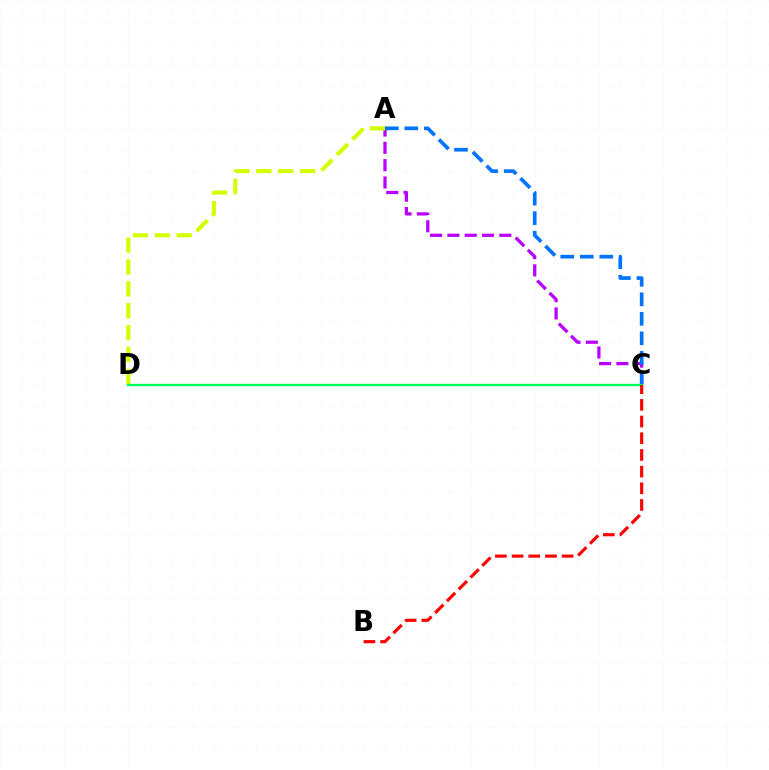{('A', 'C'): [{'color': '#b900ff', 'line_style': 'dashed', 'thickness': 2.35}, {'color': '#0074ff', 'line_style': 'dashed', 'thickness': 2.65}], ('A', 'D'): [{'color': '#d1ff00', 'line_style': 'dashed', 'thickness': 2.97}], ('C', 'D'): [{'color': '#00ff5c', 'line_style': 'solid', 'thickness': 1.7}], ('B', 'C'): [{'color': '#ff0000', 'line_style': 'dashed', 'thickness': 2.27}]}